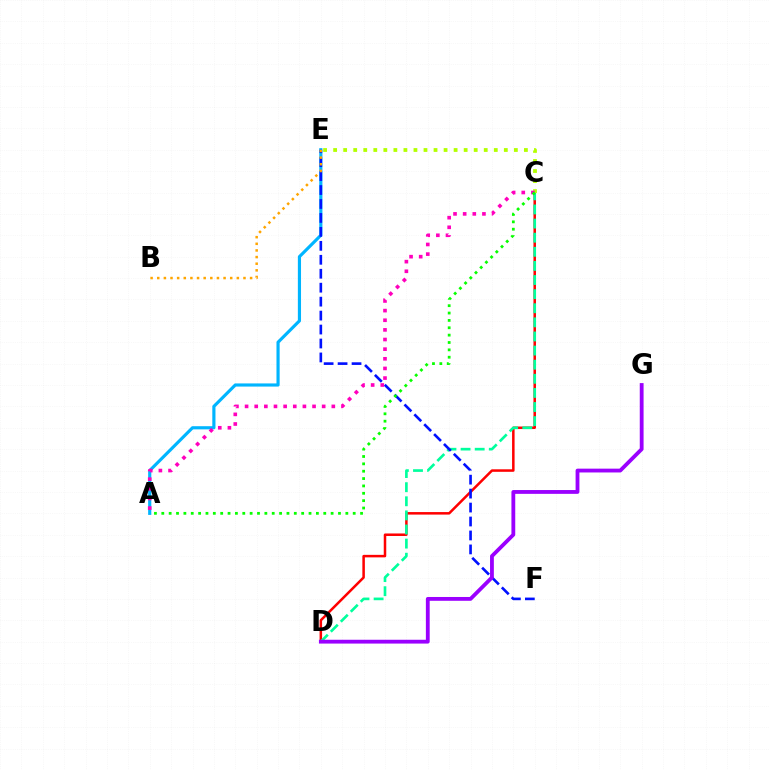{('C', 'D'): [{'color': '#ff0000', 'line_style': 'solid', 'thickness': 1.81}, {'color': '#00ff9d', 'line_style': 'dashed', 'thickness': 1.92}], ('A', 'E'): [{'color': '#00b5ff', 'line_style': 'solid', 'thickness': 2.27}], ('C', 'E'): [{'color': '#b3ff00', 'line_style': 'dotted', 'thickness': 2.73}], ('E', 'F'): [{'color': '#0010ff', 'line_style': 'dashed', 'thickness': 1.9}], ('A', 'C'): [{'color': '#ff00bd', 'line_style': 'dotted', 'thickness': 2.62}, {'color': '#08ff00', 'line_style': 'dotted', 'thickness': 2.0}], ('B', 'E'): [{'color': '#ffa500', 'line_style': 'dotted', 'thickness': 1.8}], ('D', 'G'): [{'color': '#9b00ff', 'line_style': 'solid', 'thickness': 2.75}]}